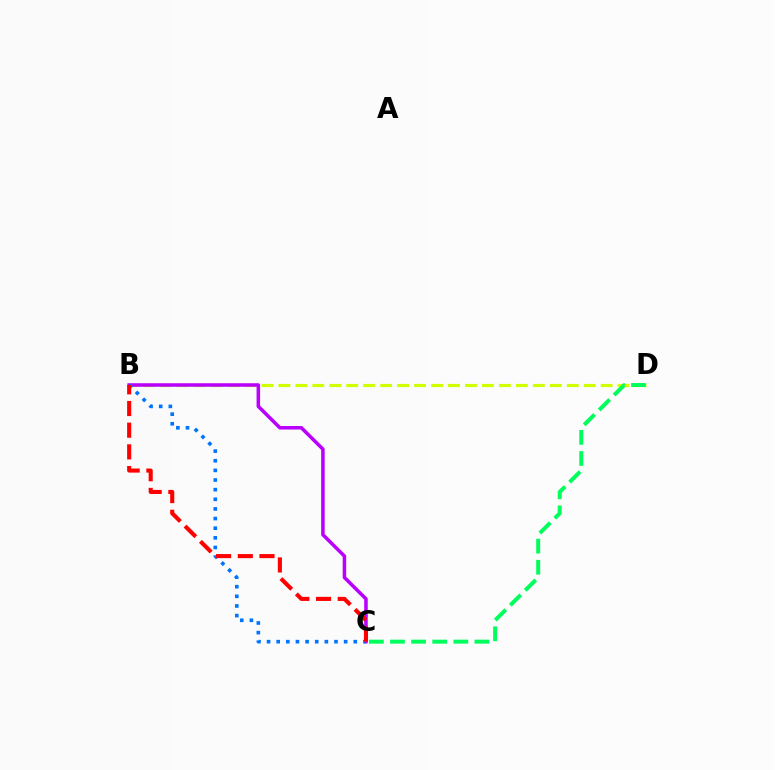{('B', 'D'): [{'color': '#d1ff00', 'line_style': 'dashed', 'thickness': 2.3}], ('B', 'C'): [{'color': '#b900ff', 'line_style': 'solid', 'thickness': 2.54}, {'color': '#0074ff', 'line_style': 'dotted', 'thickness': 2.62}, {'color': '#ff0000', 'line_style': 'dashed', 'thickness': 2.95}], ('C', 'D'): [{'color': '#00ff5c', 'line_style': 'dashed', 'thickness': 2.87}]}